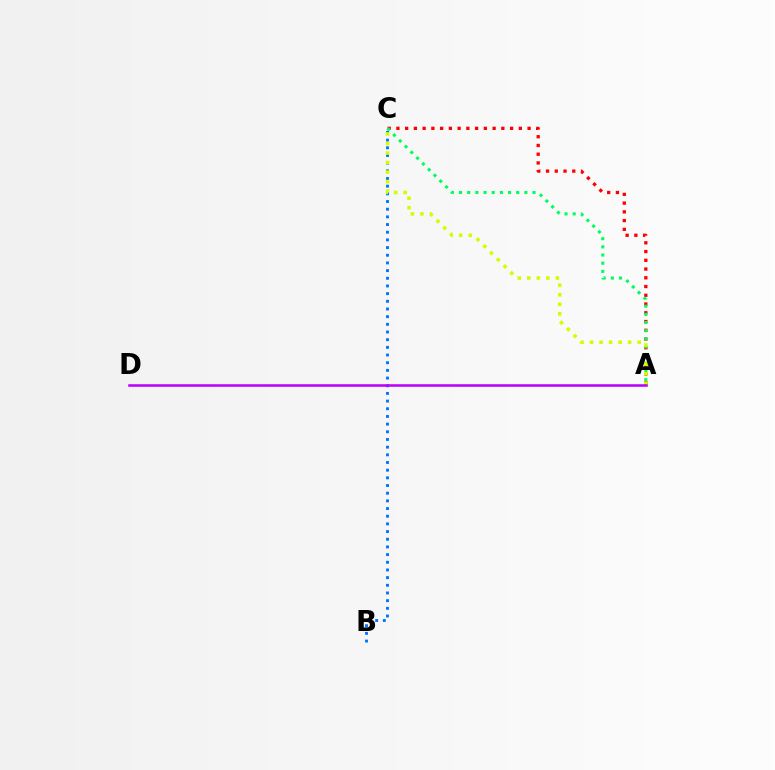{('A', 'C'): [{'color': '#ff0000', 'line_style': 'dotted', 'thickness': 2.38}, {'color': '#00ff5c', 'line_style': 'dotted', 'thickness': 2.22}, {'color': '#d1ff00', 'line_style': 'dotted', 'thickness': 2.59}], ('B', 'C'): [{'color': '#0074ff', 'line_style': 'dotted', 'thickness': 2.09}], ('A', 'D'): [{'color': '#b900ff', 'line_style': 'solid', 'thickness': 1.83}]}